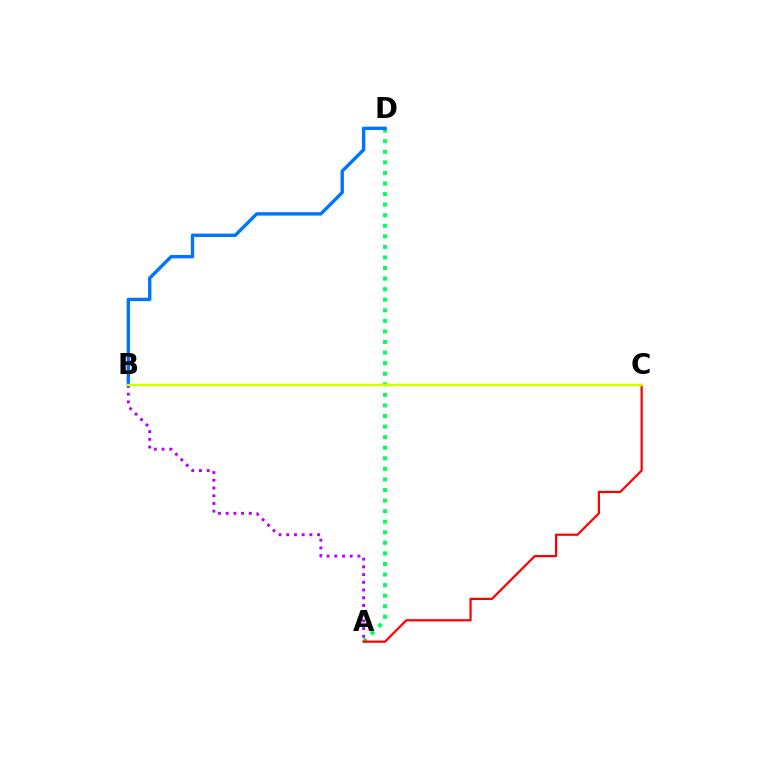{('A', 'D'): [{'color': '#00ff5c', 'line_style': 'dotted', 'thickness': 2.87}], ('A', 'C'): [{'color': '#ff0000', 'line_style': 'solid', 'thickness': 1.6}], ('A', 'B'): [{'color': '#b900ff', 'line_style': 'dotted', 'thickness': 2.1}], ('B', 'D'): [{'color': '#0074ff', 'line_style': 'solid', 'thickness': 2.43}], ('B', 'C'): [{'color': '#d1ff00', 'line_style': 'solid', 'thickness': 1.74}]}